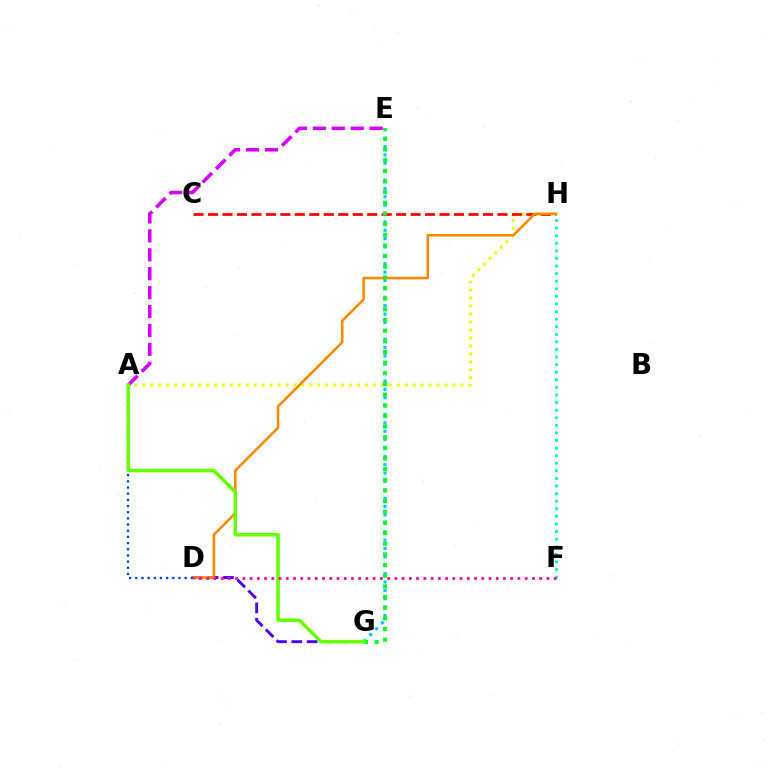{('A', 'H'): [{'color': '#eeff00', 'line_style': 'dotted', 'thickness': 2.16}], ('E', 'G'): [{'color': '#00c7ff', 'line_style': 'dotted', 'thickness': 2.27}, {'color': '#00ff27', 'line_style': 'dotted', 'thickness': 2.9}], ('A', 'E'): [{'color': '#d600ff', 'line_style': 'dashed', 'thickness': 2.57}], ('D', 'G'): [{'color': '#4f00ff', 'line_style': 'dashed', 'thickness': 2.09}], ('C', 'H'): [{'color': '#ff0000', 'line_style': 'dashed', 'thickness': 1.97}], ('D', 'H'): [{'color': '#ff8800', 'line_style': 'solid', 'thickness': 1.87}], ('A', 'D'): [{'color': '#003fff', 'line_style': 'dotted', 'thickness': 1.68}], ('F', 'H'): [{'color': '#00ffaf', 'line_style': 'dotted', 'thickness': 2.06}], ('A', 'G'): [{'color': '#66ff00', 'line_style': 'solid', 'thickness': 2.54}], ('D', 'F'): [{'color': '#ff00a0', 'line_style': 'dotted', 'thickness': 1.97}]}